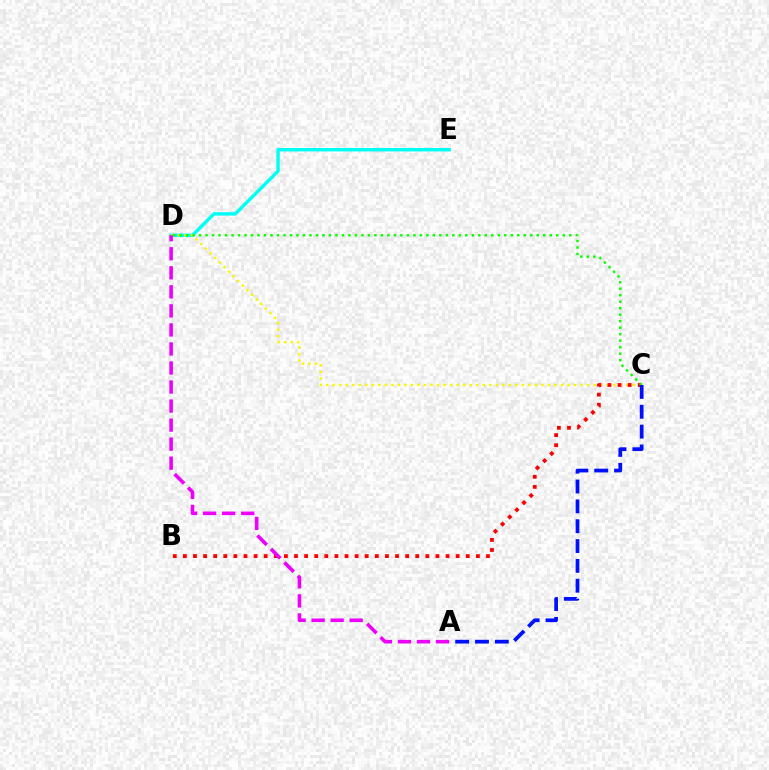{('D', 'E'): [{'color': '#00fff6', 'line_style': 'solid', 'thickness': 2.47}], ('C', 'D'): [{'color': '#fcf500', 'line_style': 'dotted', 'thickness': 1.77}, {'color': '#08ff00', 'line_style': 'dotted', 'thickness': 1.76}], ('B', 'C'): [{'color': '#ff0000', 'line_style': 'dotted', 'thickness': 2.75}], ('A', 'D'): [{'color': '#ee00ff', 'line_style': 'dashed', 'thickness': 2.59}], ('A', 'C'): [{'color': '#0010ff', 'line_style': 'dashed', 'thickness': 2.7}]}